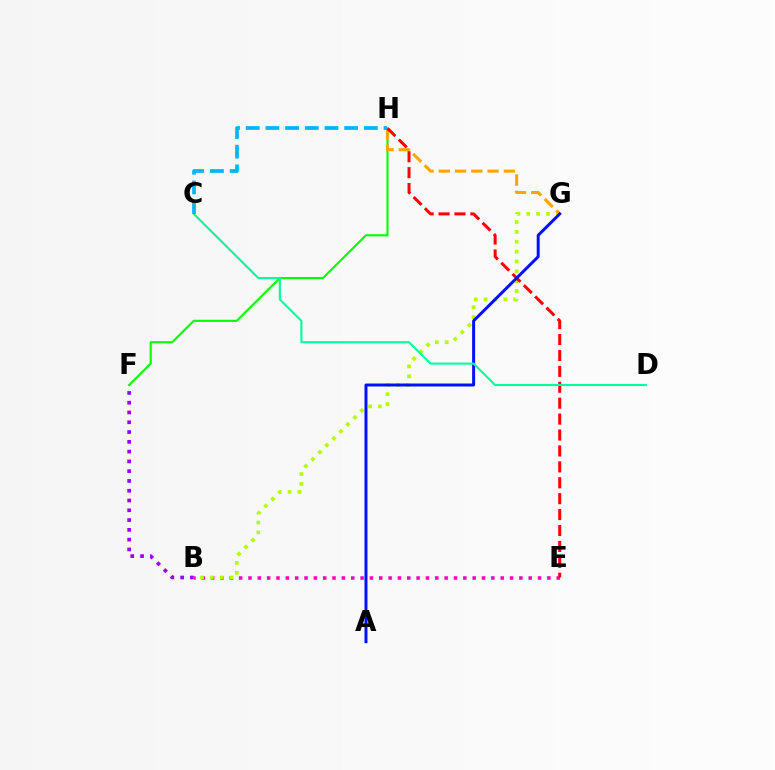{('F', 'H'): [{'color': '#08ff00', 'line_style': 'solid', 'thickness': 1.54}], ('B', 'E'): [{'color': '#ff00bd', 'line_style': 'dotted', 'thickness': 2.54}], ('B', 'G'): [{'color': '#b3ff00', 'line_style': 'dotted', 'thickness': 2.68}], ('G', 'H'): [{'color': '#ffa500', 'line_style': 'dashed', 'thickness': 2.21}], ('E', 'H'): [{'color': '#ff0000', 'line_style': 'dashed', 'thickness': 2.16}], ('A', 'G'): [{'color': '#0010ff', 'line_style': 'solid', 'thickness': 2.14}], ('C', 'D'): [{'color': '#00ff9d', 'line_style': 'solid', 'thickness': 1.53}], ('C', 'H'): [{'color': '#00b5ff', 'line_style': 'dashed', 'thickness': 2.67}], ('B', 'F'): [{'color': '#9b00ff', 'line_style': 'dotted', 'thickness': 2.66}]}